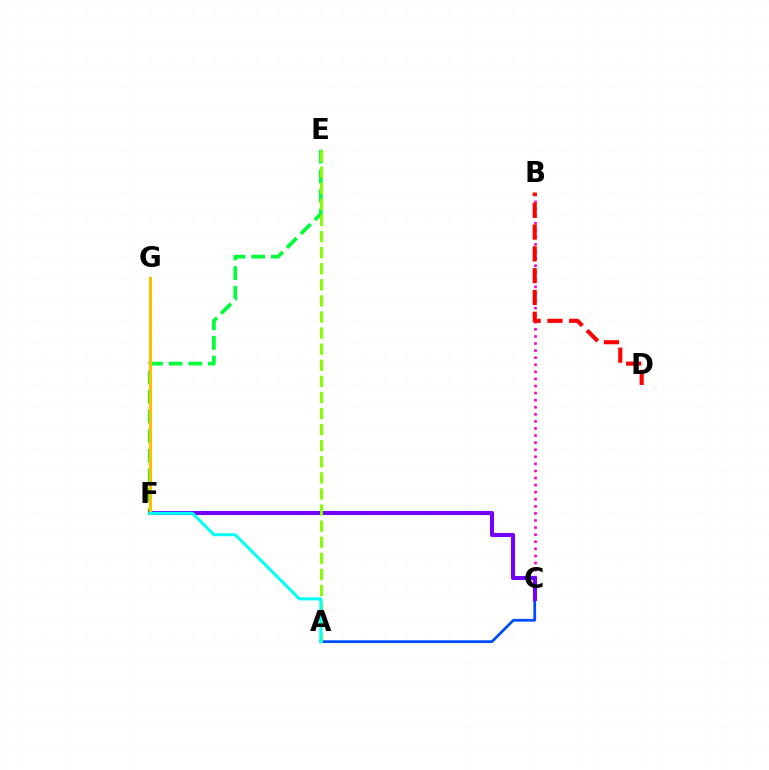{('E', 'F'): [{'color': '#00ff39', 'line_style': 'dashed', 'thickness': 2.67}], ('A', 'C'): [{'color': '#004bff', 'line_style': 'solid', 'thickness': 1.98}], ('B', 'C'): [{'color': '#ff00cf', 'line_style': 'dotted', 'thickness': 1.92}], ('B', 'D'): [{'color': '#ff0000', 'line_style': 'dashed', 'thickness': 2.96}], ('C', 'F'): [{'color': '#7200ff', 'line_style': 'solid', 'thickness': 2.92}], ('A', 'E'): [{'color': '#84ff00', 'line_style': 'dashed', 'thickness': 2.19}], ('F', 'G'): [{'color': '#ffbd00', 'line_style': 'solid', 'thickness': 2.24}], ('A', 'F'): [{'color': '#00fff6', 'line_style': 'solid', 'thickness': 2.18}]}